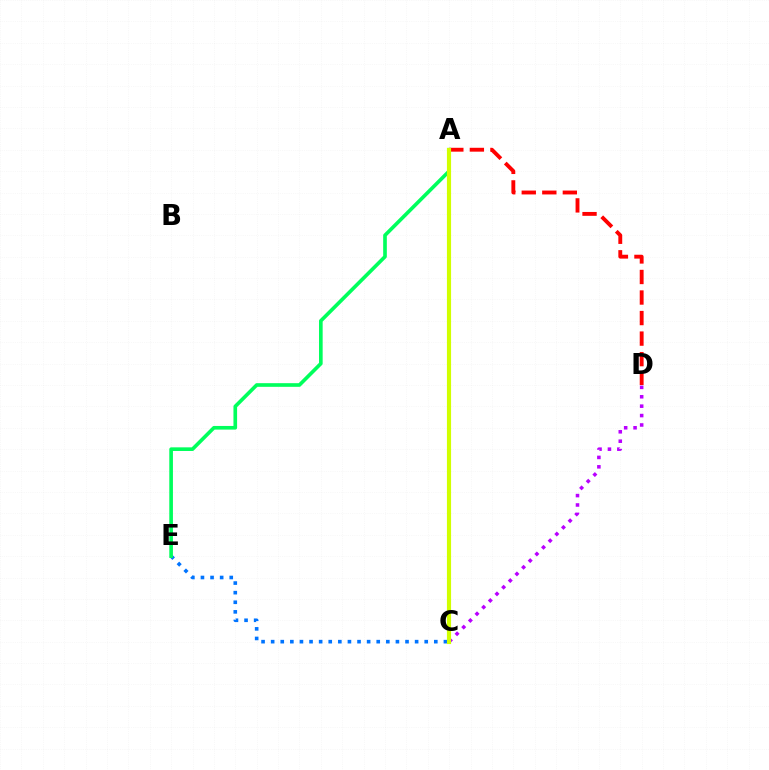{('C', 'D'): [{'color': '#b900ff', 'line_style': 'dotted', 'thickness': 2.55}], ('A', 'D'): [{'color': '#ff0000', 'line_style': 'dashed', 'thickness': 2.79}], ('C', 'E'): [{'color': '#0074ff', 'line_style': 'dotted', 'thickness': 2.61}], ('A', 'E'): [{'color': '#00ff5c', 'line_style': 'solid', 'thickness': 2.63}], ('A', 'C'): [{'color': '#d1ff00', 'line_style': 'solid', 'thickness': 2.99}]}